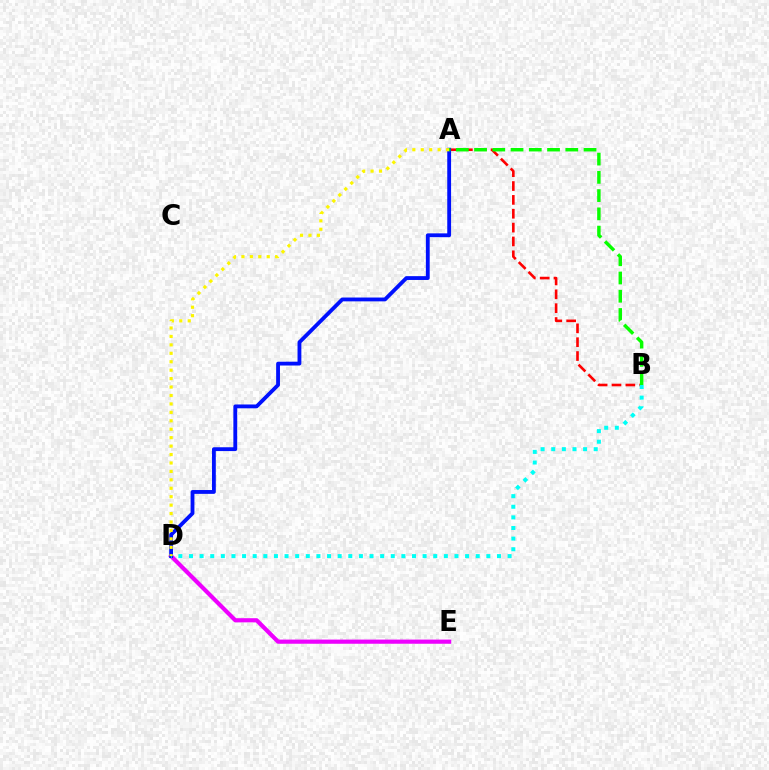{('A', 'B'): [{'color': '#ff0000', 'line_style': 'dashed', 'thickness': 1.88}, {'color': '#08ff00', 'line_style': 'dashed', 'thickness': 2.48}], ('D', 'E'): [{'color': '#ee00ff', 'line_style': 'solid', 'thickness': 3.0}], ('A', 'D'): [{'color': '#0010ff', 'line_style': 'solid', 'thickness': 2.75}, {'color': '#fcf500', 'line_style': 'dotted', 'thickness': 2.29}], ('B', 'D'): [{'color': '#00fff6', 'line_style': 'dotted', 'thickness': 2.89}]}